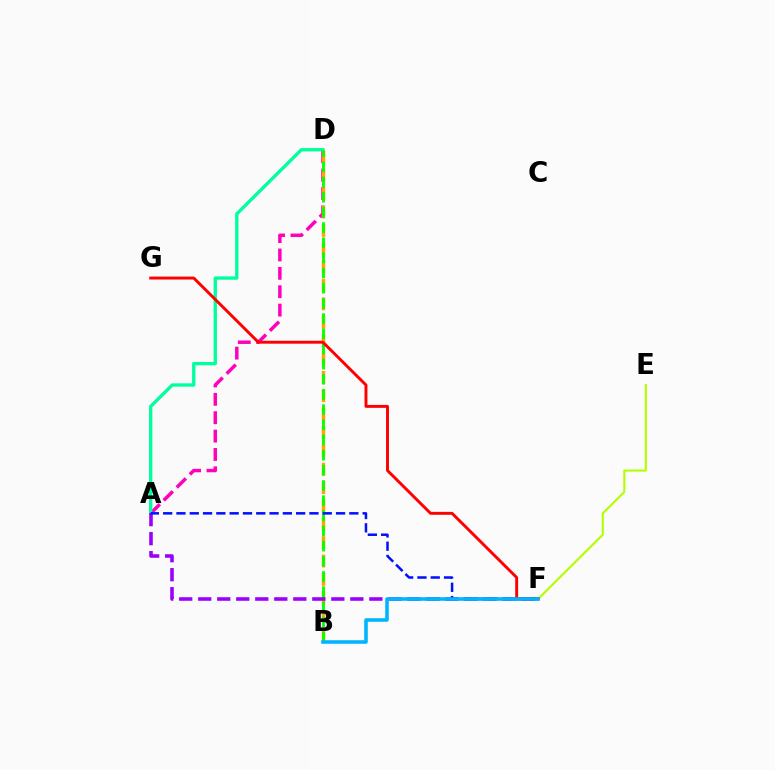{('E', 'F'): [{'color': '#b3ff00', 'line_style': 'solid', 'thickness': 1.53}], ('A', 'D'): [{'color': '#ff00bd', 'line_style': 'dashed', 'thickness': 2.5}, {'color': '#00ff9d', 'line_style': 'solid', 'thickness': 2.4}], ('B', 'D'): [{'color': '#ffa500', 'line_style': 'dashed', 'thickness': 2.5}, {'color': '#08ff00', 'line_style': 'dashed', 'thickness': 2.06}], ('A', 'F'): [{'color': '#9b00ff', 'line_style': 'dashed', 'thickness': 2.58}, {'color': '#0010ff', 'line_style': 'dashed', 'thickness': 1.81}], ('F', 'G'): [{'color': '#ff0000', 'line_style': 'solid', 'thickness': 2.11}], ('B', 'F'): [{'color': '#00b5ff', 'line_style': 'solid', 'thickness': 2.56}]}